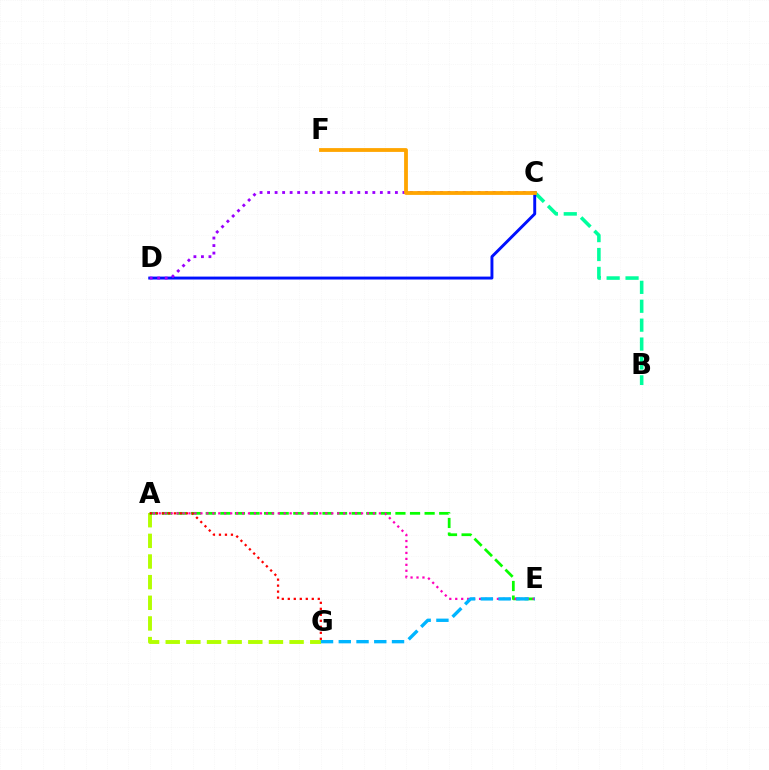{('B', 'C'): [{'color': '#00ff9d', 'line_style': 'dashed', 'thickness': 2.57}], ('C', 'D'): [{'color': '#0010ff', 'line_style': 'solid', 'thickness': 2.1}, {'color': '#9b00ff', 'line_style': 'dotted', 'thickness': 2.04}], ('A', 'G'): [{'color': '#b3ff00', 'line_style': 'dashed', 'thickness': 2.8}, {'color': '#ff0000', 'line_style': 'dotted', 'thickness': 1.63}], ('A', 'E'): [{'color': '#08ff00', 'line_style': 'dashed', 'thickness': 1.98}, {'color': '#ff00bd', 'line_style': 'dotted', 'thickness': 1.62}], ('C', 'F'): [{'color': '#ffa500', 'line_style': 'solid', 'thickness': 2.74}], ('E', 'G'): [{'color': '#00b5ff', 'line_style': 'dashed', 'thickness': 2.41}]}